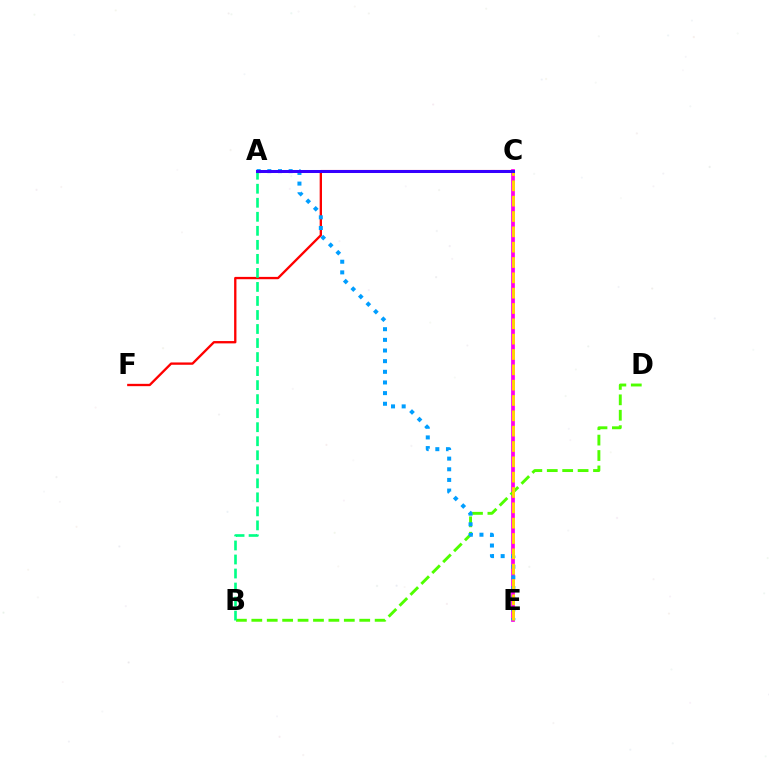{('C', 'F'): [{'color': '#ff0000', 'line_style': 'solid', 'thickness': 1.67}], ('C', 'E'): [{'color': '#ff00ed', 'line_style': 'solid', 'thickness': 2.7}, {'color': '#ffd500', 'line_style': 'dashed', 'thickness': 2.08}], ('B', 'D'): [{'color': '#4fff00', 'line_style': 'dashed', 'thickness': 2.09}], ('A', 'E'): [{'color': '#009eff', 'line_style': 'dotted', 'thickness': 2.89}], ('A', 'B'): [{'color': '#00ff86', 'line_style': 'dashed', 'thickness': 1.91}], ('A', 'C'): [{'color': '#3700ff', 'line_style': 'solid', 'thickness': 2.17}]}